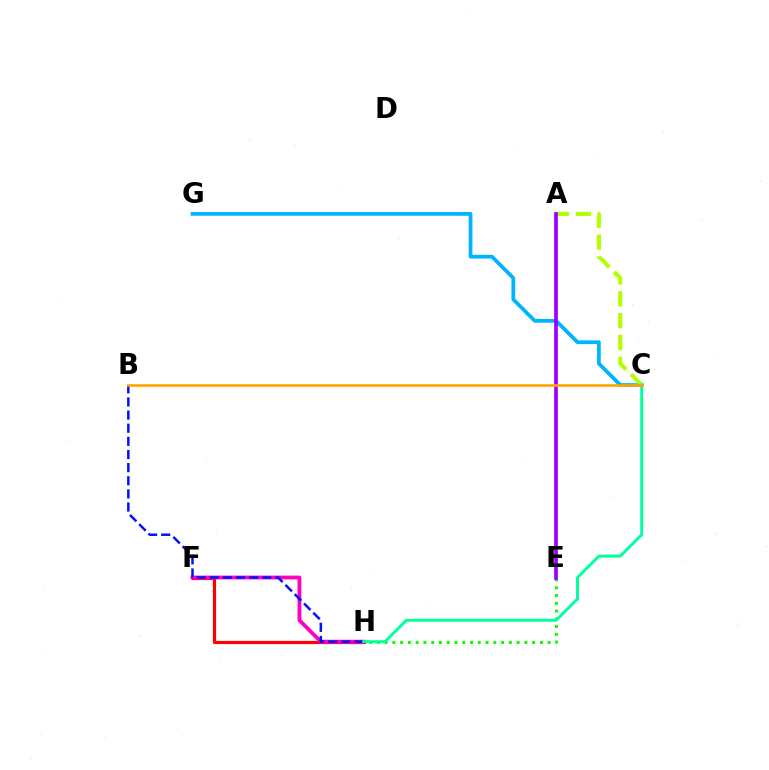{('C', 'G'): [{'color': '#00b5ff', 'line_style': 'solid', 'thickness': 2.7}], ('E', 'H'): [{'color': '#08ff00', 'line_style': 'dotted', 'thickness': 2.11}], ('A', 'C'): [{'color': '#b3ff00', 'line_style': 'dashed', 'thickness': 2.97}], ('F', 'H'): [{'color': '#ff0000', 'line_style': 'solid', 'thickness': 2.3}, {'color': '#ff00bd', 'line_style': 'solid', 'thickness': 2.73}], ('B', 'H'): [{'color': '#0010ff', 'line_style': 'dashed', 'thickness': 1.78}], ('A', 'E'): [{'color': '#9b00ff', 'line_style': 'solid', 'thickness': 2.65}], ('C', 'H'): [{'color': '#00ff9d', 'line_style': 'solid', 'thickness': 2.11}], ('B', 'C'): [{'color': '#ffa500', 'line_style': 'solid', 'thickness': 1.89}]}